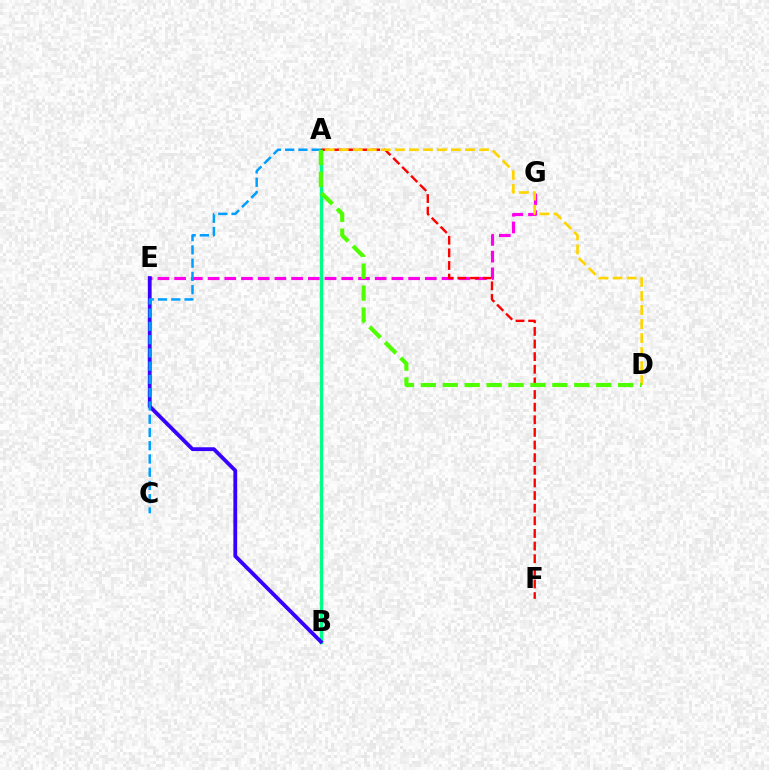{('A', 'B'): [{'color': '#00ff86', 'line_style': 'solid', 'thickness': 2.41}], ('E', 'G'): [{'color': '#ff00ed', 'line_style': 'dashed', 'thickness': 2.27}], ('B', 'E'): [{'color': '#3700ff', 'line_style': 'solid', 'thickness': 2.74}], ('A', 'F'): [{'color': '#ff0000', 'line_style': 'dashed', 'thickness': 1.72}], ('A', 'C'): [{'color': '#009eff', 'line_style': 'dashed', 'thickness': 1.8}], ('A', 'D'): [{'color': '#ffd500', 'line_style': 'dashed', 'thickness': 1.9}, {'color': '#4fff00', 'line_style': 'dashed', 'thickness': 2.98}]}